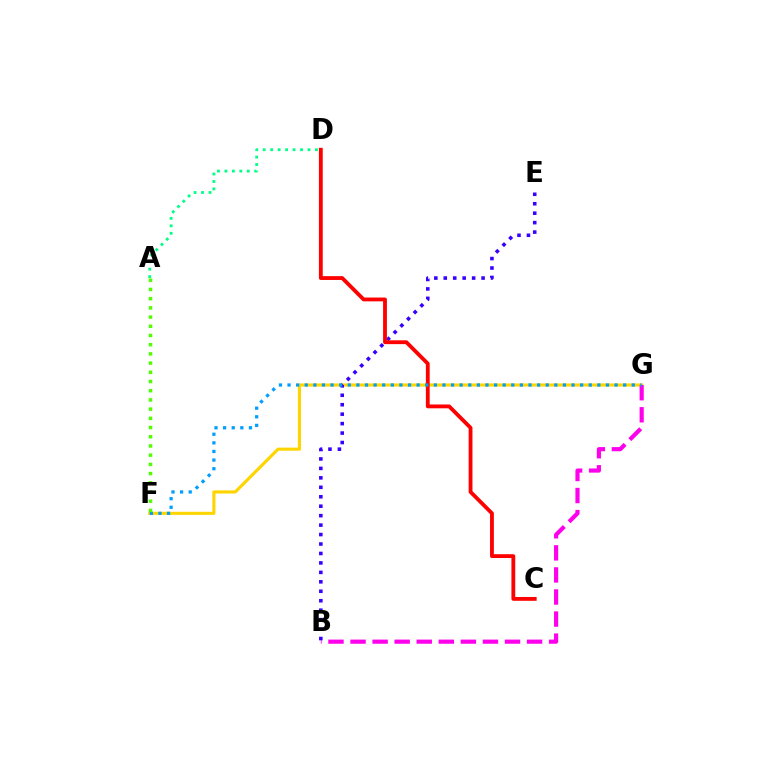{('F', 'G'): [{'color': '#ffd500', 'line_style': 'solid', 'thickness': 2.24}, {'color': '#009eff', 'line_style': 'dotted', 'thickness': 2.34}], ('B', 'G'): [{'color': '#ff00ed', 'line_style': 'dashed', 'thickness': 3.0}], ('B', 'E'): [{'color': '#3700ff', 'line_style': 'dotted', 'thickness': 2.57}], ('C', 'D'): [{'color': '#ff0000', 'line_style': 'solid', 'thickness': 2.75}], ('A', 'D'): [{'color': '#00ff86', 'line_style': 'dotted', 'thickness': 2.03}], ('A', 'F'): [{'color': '#4fff00', 'line_style': 'dotted', 'thickness': 2.5}]}